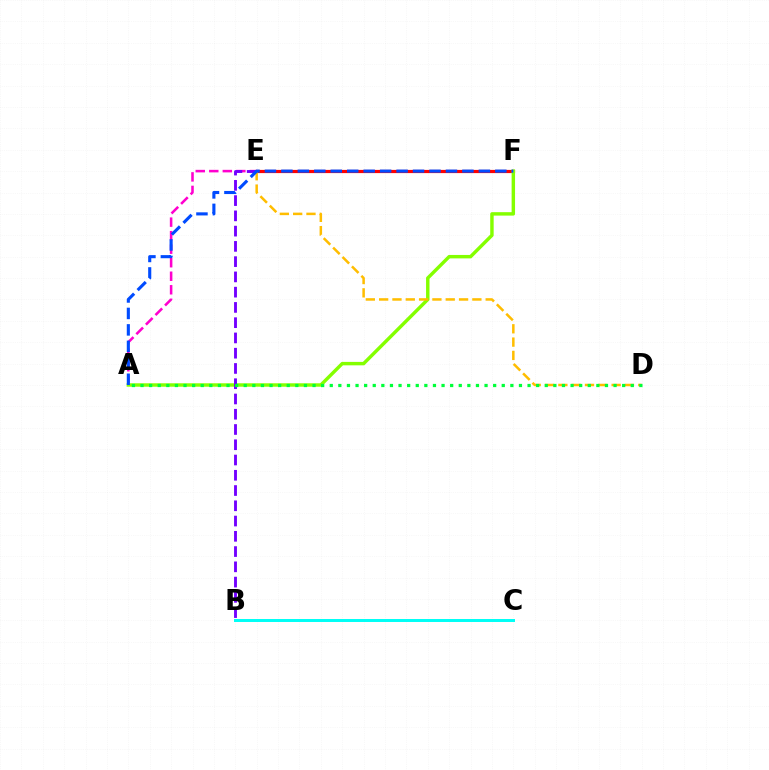{('B', 'C'): [{'color': '#00fff6', 'line_style': 'solid', 'thickness': 2.14}], ('A', 'E'): [{'color': '#ff00cf', 'line_style': 'dashed', 'thickness': 1.84}], ('E', 'F'): [{'color': '#ff0000', 'line_style': 'solid', 'thickness': 2.3}], ('A', 'F'): [{'color': '#84ff00', 'line_style': 'solid', 'thickness': 2.47}, {'color': '#004bff', 'line_style': 'dashed', 'thickness': 2.24}], ('B', 'E'): [{'color': '#7200ff', 'line_style': 'dashed', 'thickness': 2.07}], ('D', 'E'): [{'color': '#ffbd00', 'line_style': 'dashed', 'thickness': 1.81}], ('A', 'D'): [{'color': '#00ff39', 'line_style': 'dotted', 'thickness': 2.34}]}